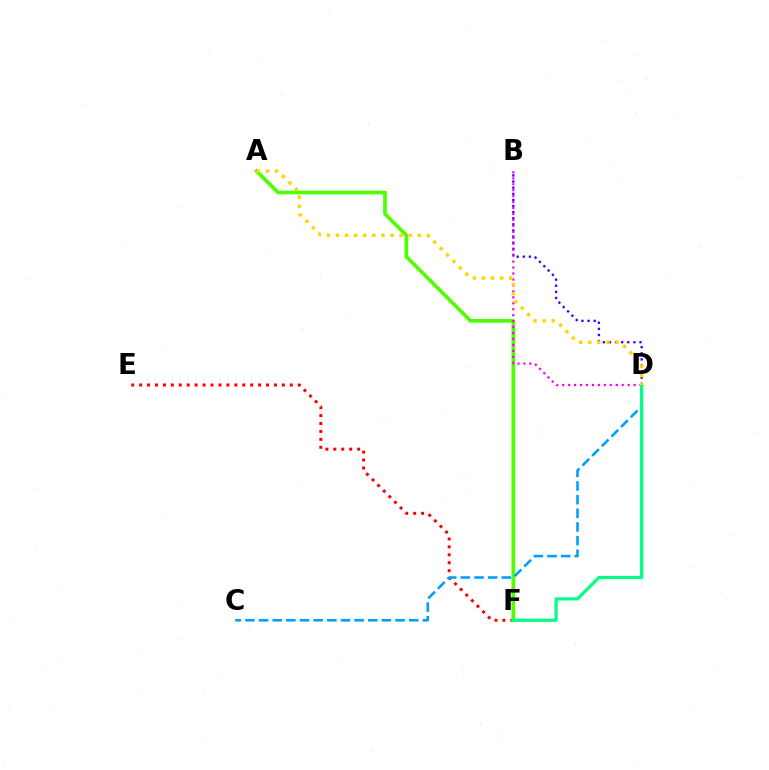{('E', 'F'): [{'color': '#ff0000', 'line_style': 'dotted', 'thickness': 2.15}], ('B', 'D'): [{'color': '#3700ff', 'line_style': 'dotted', 'thickness': 1.66}, {'color': '#ff00ed', 'line_style': 'dotted', 'thickness': 1.62}], ('A', 'F'): [{'color': '#4fff00', 'line_style': 'solid', 'thickness': 2.67}], ('C', 'D'): [{'color': '#009eff', 'line_style': 'dashed', 'thickness': 1.85}], ('D', 'F'): [{'color': '#00ff86', 'line_style': 'solid', 'thickness': 2.29}], ('A', 'D'): [{'color': '#ffd500', 'line_style': 'dotted', 'thickness': 2.47}]}